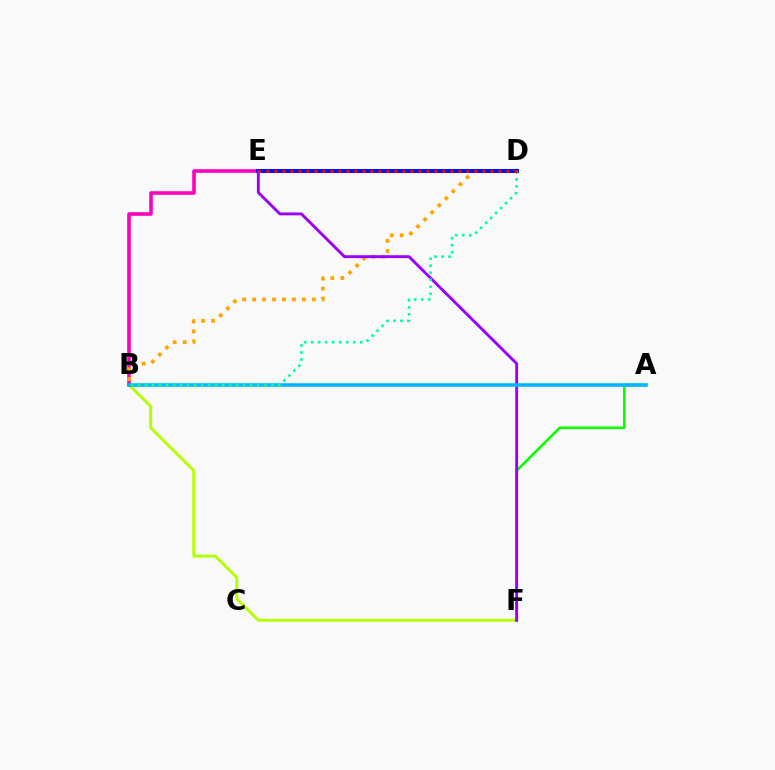{('B', 'F'): [{'color': '#b3ff00', 'line_style': 'solid', 'thickness': 2.1}], ('B', 'E'): [{'color': '#ff00bd', 'line_style': 'solid', 'thickness': 2.59}], ('B', 'D'): [{'color': '#ffa500', 'line_style': 'dotted', 'thickness': 2.71}, {'color': '#00ff9d', 'line_style': 'dotted', 'thickness': 1.91}], ('D', 'E'): [{'color': '#0010ff', 'line_style': 'solid', 'thickness': 2.86}, {'color': '#ff0000', 'line_style': 'dotted', 'thickness': 2.17}], ('A', 'F'): [{'color': '#08ff00', 'line_style': 'solid', 'thickness': 1.84}], ('E', 'F'): [{'color': '#9b00ff', 'line_style': 'solid', 'thickness': 2.07}], ('A', 'B'): [{'color': '#00b5ff', 'line_style': 'solid', 'thickness': 2.55}]}